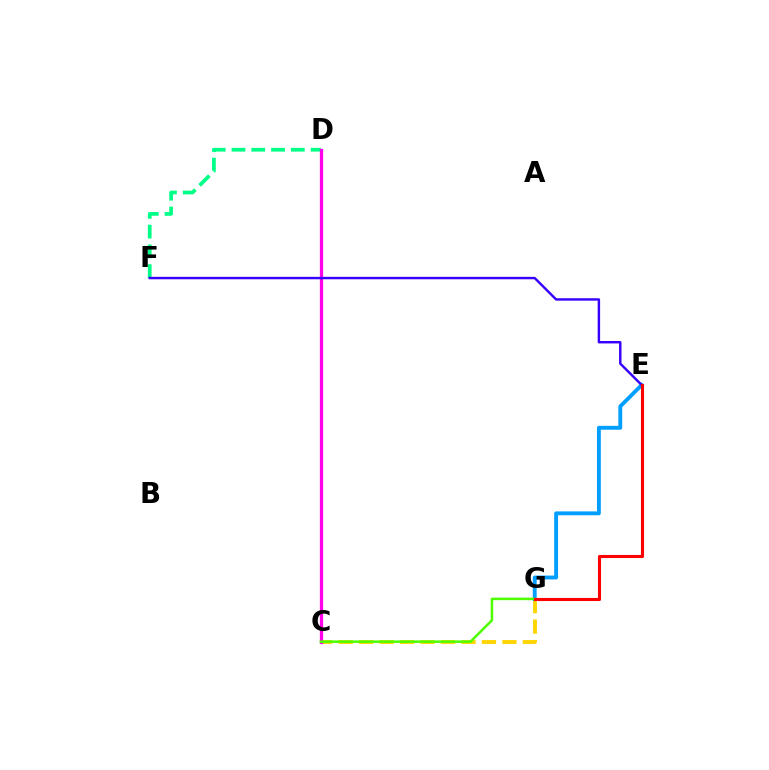{('D', 'F'): [{'color': '#00ff86', 'line_style': 'dashed', 'thickness': 2.69}], ('C', 'G'): [{'color': '#ffd500', 'line_style': 'dashed', 'thickness': 2.78}, {'color': '#4fff00', 'line_style': 'solid', 'thickness': 1.82}], ('C', 'D'): [{'color': '#ff00ed', 'line_style': 'solid', 'thickness': 2.35}], ('E', 'G'): [{'color': '#009eff', 'line_style': 'solid', 'thickness': 2.78}, {'color': '#ff0000', 'line_style': 'solid', 'thickness': 2.22}], ('E', 'F'): [{'color': '#3700ff', 'line_style': 'solid', 'thickness': 1.75}]}